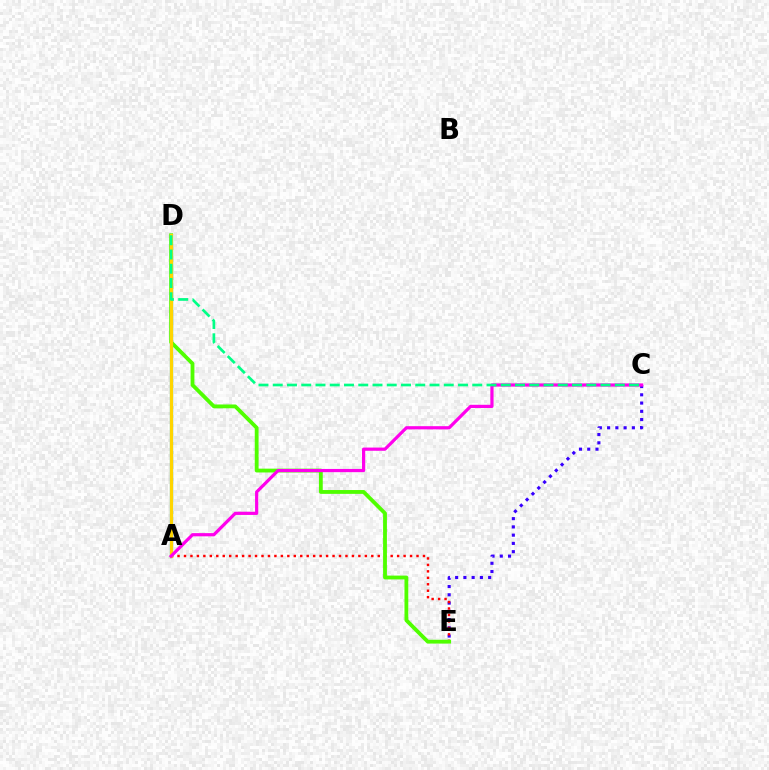{('A', 'D'): [{'color': '#009eff', 'line_style': 'solid', 'thickness': 2.32}, {'color': '#ffd500', 'line_style': 'solid', 'thickness': 2.32}], ('C', 'E'): [{'color': '#3700ff', 'line_style': 'dotted', 'thickness': 2.24}], ('A', 'E'): [{'color': '#ff0000', 'line_style': 'dotted', 'thickness': 1.75}], ('D', 'E'): [{'color': '#4fff00', 'line_style': 'solid', 'thickness': 2.75}], ('A', 'C'): [{'color': '#ff00ed', 'line_style': 'solid', 'thickness': 2.31}], ('C', 'D'): [{'color': '#00ff86', 'line_style': 'dashed', 'thickness': 1.94}]}